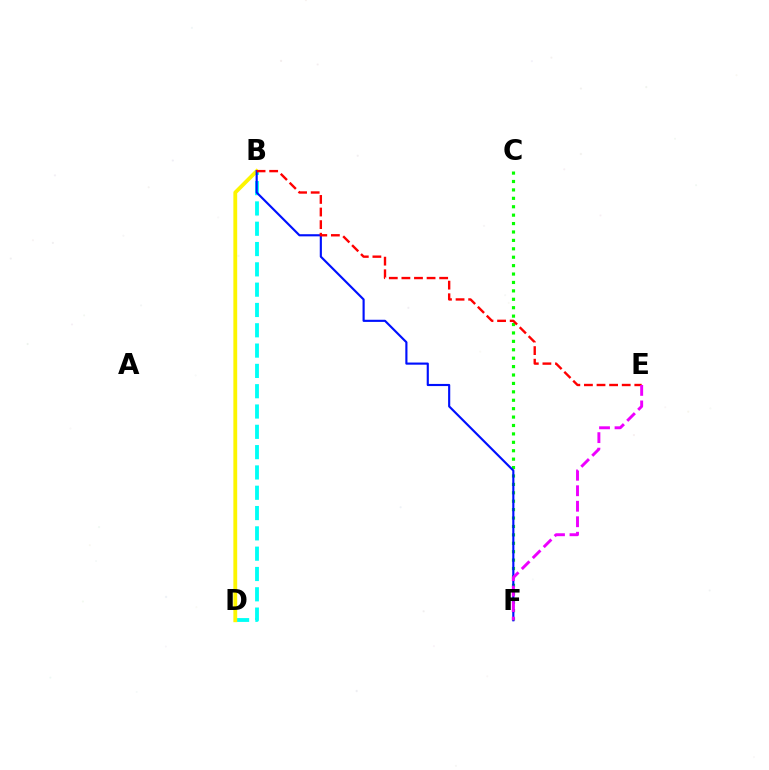{('C', 'F'): [{'color': '#08ff00', 'line_style': 'dotted', 'thickness': 2.29}], ('B', 'D'): [{'color': '#00fff6', 'line_style': 'dashed', 'thickness': 2.76}, {'color': '#fcf500', 'line_style': 'solid', 'thickness': 2.75}], ('B', 'F'): [{'color': '#0010ff', 'line_style': 'solid', 'thickness': 1.54}], ('B', 'E'): [{'color': '#ff0000', 'line_style': 'dashed', 'thickness': 1.71}], ('E', 'F'): [{'color': '#ee00ff', 'line_style': 'dashed', 'thickness': 2.1}]}